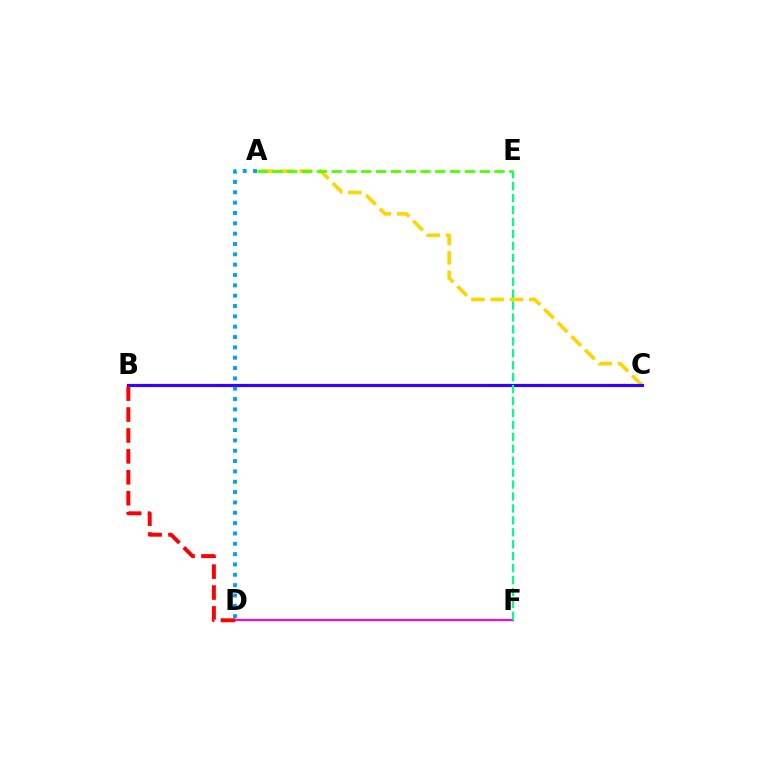{('A', 'C'): [{'color': '#ffd500', 'line_style': 'dashed', 'thickness': 2.61}], ('D', 'F'): [{'color': '#ff00ed', 'line_style': 'solid', 'thickness': 1.51}], ('B', 'C'): [{'color': '#3700ff', 'line_style': 'solid', 'thickness': 2.27}], ('B', 'D'): [{'color': '#ff0000', 'line_style': 'dashed', 'thickness': 2.84}], ('A', 'D'): [{'color': '#009eff', 'line_style': 'dotted', 'thickness': 2.81}], ('E', 'F'): [{'color': '#00ff86', 'line_style': 'dashed', 'thickness': 1.62}], ('A', 'E'): [{'color': '#4fff00', 'line_style': 'dashed', 'thickness': 2.01}]}